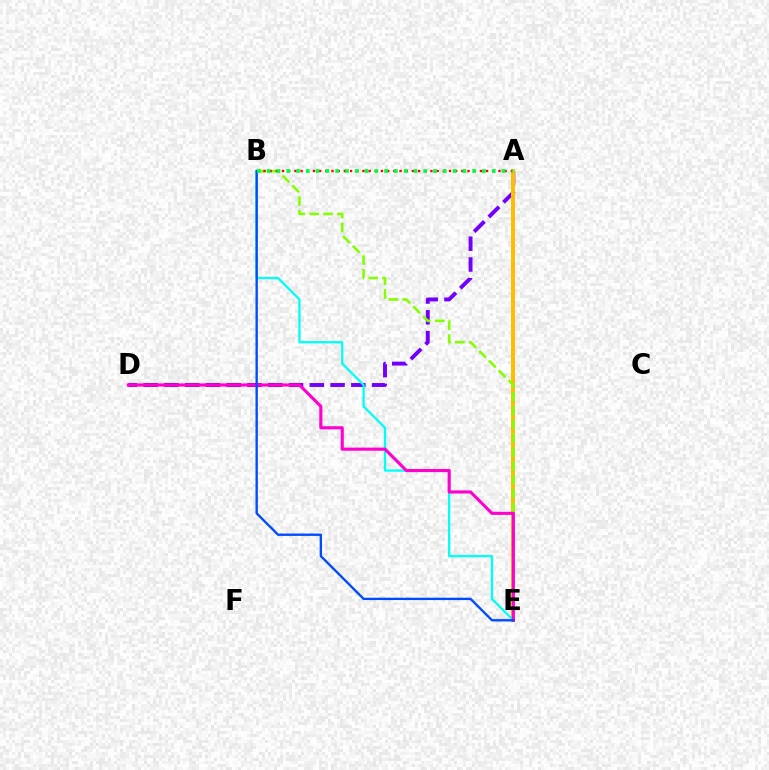{('A', 'D'): [{'color': '#7200ff', 'line_style': 'dashed', 'thickness': 2.82}], ('A', 'E'): [{'color': '#ffbd00', 'line_style': 'solid', 'thickness': 2.85}], ('B', 'E'): [{'color': '#00fff6', 'line_style': 'solid', 'thickness': 1.64}, {'color': '#84ff00', 'line_style': 'dashed', 'thickness': 1.88}, {'color': '#004bff', 'line_style': 'solid', 'thickness': 1.7}], ('D', 'E'): [{'color': '#ff00cf', 'line_style': 'solid', 'thickness': 2.25}], ('A', 'B'): [{'color': '#ff0000', 'line_style': 'dotted', 'thickness': 1.68}, {'color': '#00ff39', 'line_style': 'dotted', 'thickness': 2.66}]}